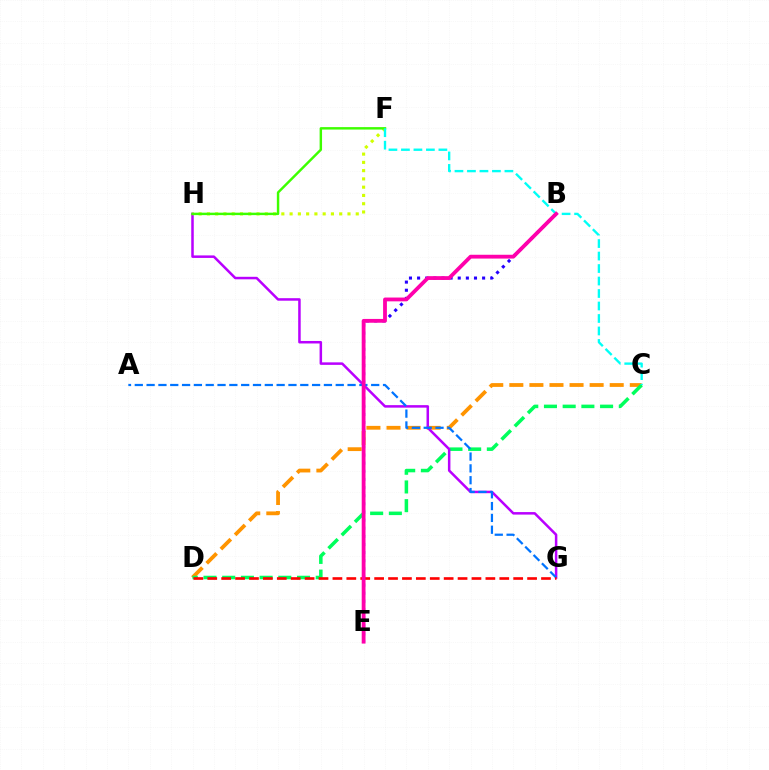{('C', 'D'): [{'color': '#ff9400', 'line_style': 'dashed', 'thickness': 2.73}, {'color': '#00ff5c', 'line_style': 'dashed', 'thickness': 2.54}], ('G', 'H'): [{'color': '#b900ff', 'line_style': 'solid', 'thickness': 1.81}], ('F', 'H'): [{'color': '#d1ff00', 'line_style': 'dotted', 'thickness': 2.25}, {'color': '#3dff00', 'line_style': 'solid', 'thickness': 1.76}], ('A', 'G'): [{'color': '#0074ff', 'line_style': 'dashed', 'thickness': 1.61}], ('B', 'E'): [{'color': '#2500ff', 'line_style': 'dotted', 'thickness': 2.21}, {'color': '#ff00ac', 'line_style': 'solid', 'thickness': 2.74}], ('C', 'F'): [{'color': '#00fff6', 'line_style': 'dashed', 'thickness': 1.7}], ('D', 'G'): [{'color': '#ff0000', 'line_style': 'dashed', 'thickness': 1.89}]}